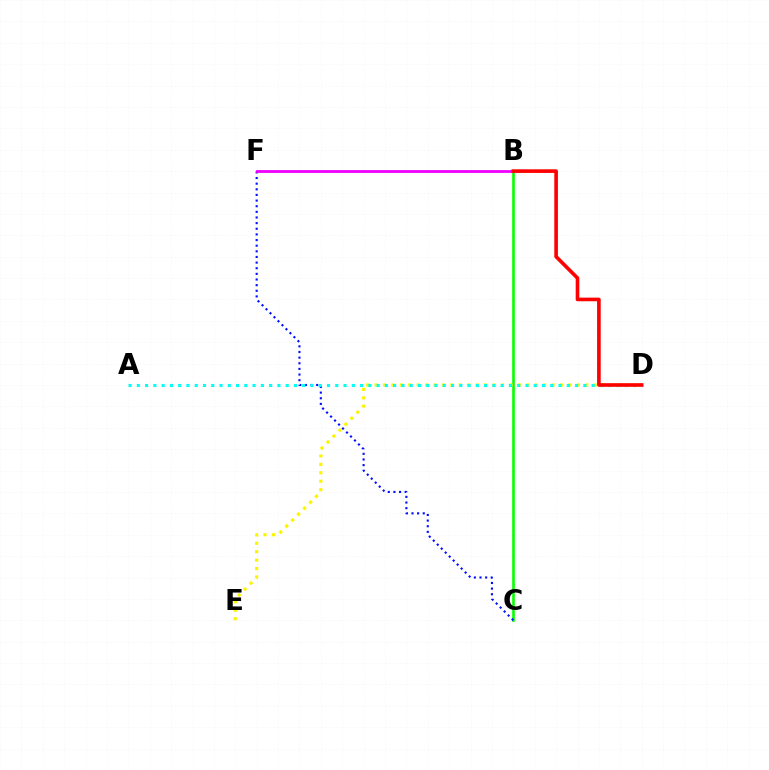{('B', 'C'): [{'color': '#08ff00', 'line_style': 'solid', 'thickness': 1.89}], ('D', 'E'): [{'color': '#fcf500', 'line_style': 'dotted', 'thickness': 2.29}], ('C', 'F'): [{'color': '#0010ff', 'line_style': 'dotted', 'thickness': 1.53}], ('B', 'F'): [{'color': '#ee00ff', 'line_style': 'solid', 'thickness': 2.02}], ('A', 'D'): [{'color': '#00fff6', 'line_style': 'dotted', 'thickness': 2.25}], ('B', 'D'): [{'color': '#ff0000', 'line_style': 'solid', 'thickness': 2.61}]}